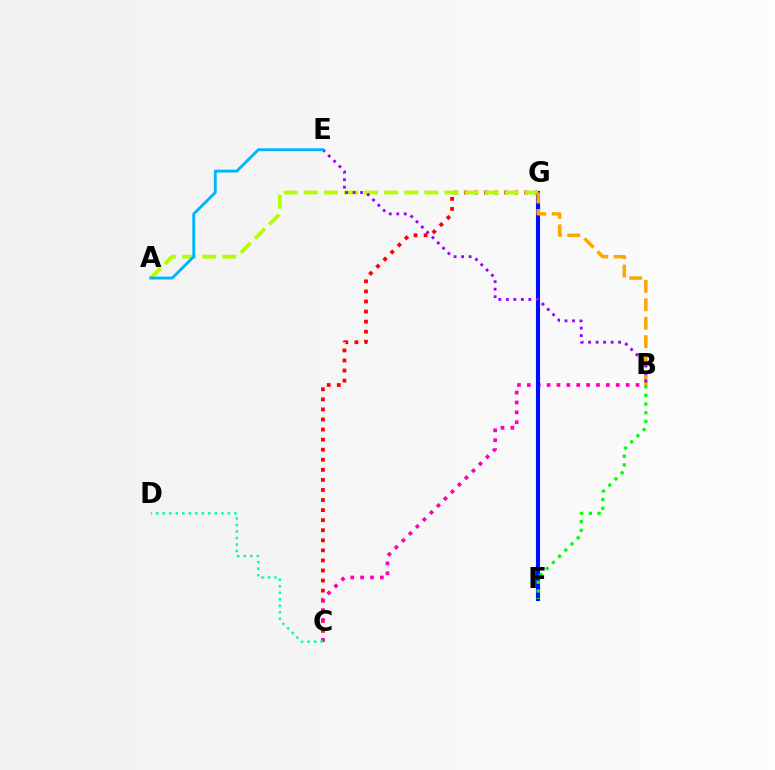{('C', 'G'): [{'color': '#ff0000', 'line_style': 'dotted', 'thickness': 2.73}], ('B', 'C'): [{'color': '#ff00bd', 'line_style': 'dotted', 'thickness': 2.68}], ('F', 'G'): [{'color': '#0010ff', 'line_style': 'solid', 'thickness': 2.96}], ('A', 'G'): [{'color': '#b3ff00', 'line_style': 'dashed', 'thickness': 2.73}], ('C', 'D'): [{'color': '#00ff9d', 'line_style': 'dotted', 'thickness': 1.77}], ('B', 'G'): [{'color': '#ffa500', 'line_style': 'dashed', 'thickness': 2.51}], ('B', 'F'): [{'color': '#08ff00', 'line_style': 'dotted', 'thickness': 2.37}], ('B', 'E'): [{'color': '#9b00ff', 'line_style': 'dotted', 'thickness': 2.04}], ('A', 'E'): [{'color': '#00b5ff', 'line_style': 'solid', 'thickness': 2.06}]}